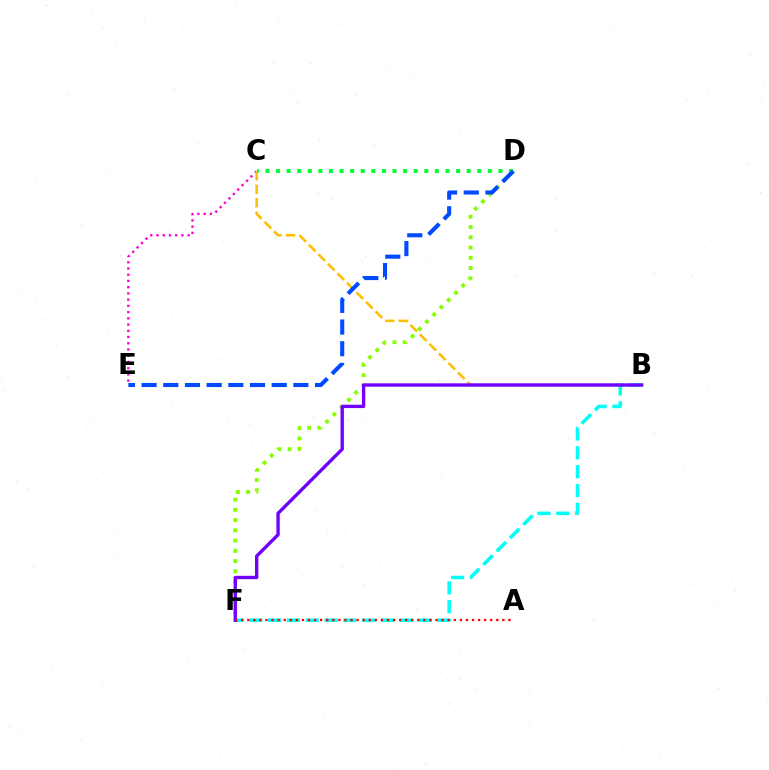{('D', 'F'): [{'color': '#84ff00', 'line_style': 'dotted', 'thickness': 2.78}], ('C', 'E'): [{'color': '#ff00cf', 'line_style': 'dotted', 'thickness': 1.69}], ('C', 'D'): [{'color': '#00ff39', 'line_style': 'dotted', 'thickness': 2.88}], ('B', 'C'): [{'color': '#ffbd00', 'line_style': 'dashed', 'thickness': 1.83}], ('B', 'F'): [{'color': '#00fff6', 'line_style': 'dashed', 'thickness': 2.56}, {'color': '#7200ff', 'line_style': 'solid', 'thickness': 2.43}], ('D', 'E'): [{'color': '#004bff', 'line_style': 'dashed', 'thickness': 2.95}], ('A', 'F'): [{'color': '#ff0000', 'line_style': 'dotted', 'thickness': 1.65}]}